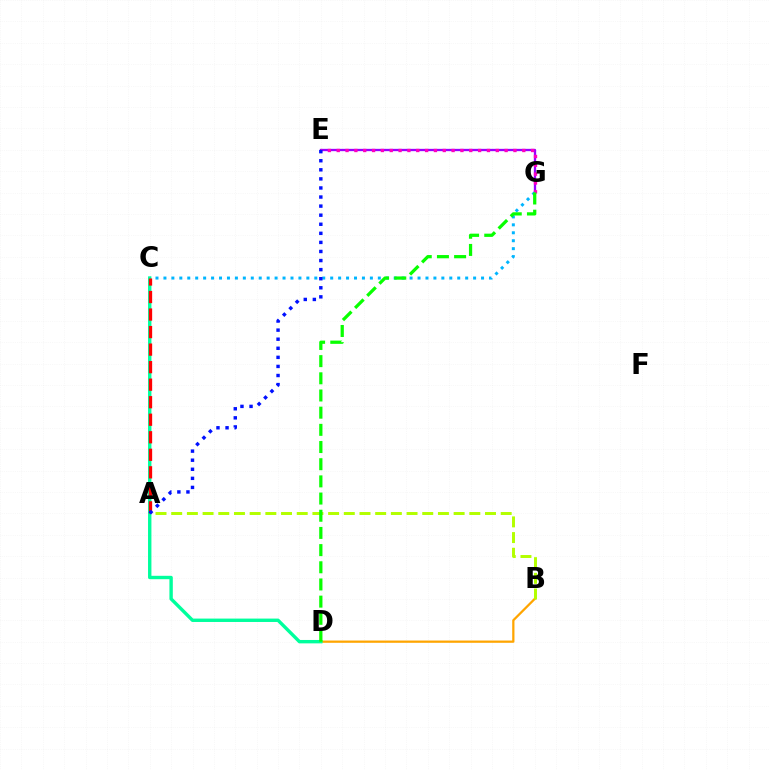{('B', 'D'): [{'color': '#ffa500', 'line_style': 'solid', 'thickness': 1.62}], ('A', 'B'): [{'color': '#b3ff00', 'line_style': 'dashed', 'thickness': 2.13}], ('E', 'G'): [{'color': '#9b00ff', 'line_style': 'solid', 'thickness': 1.66}, {'color': '#ff00bd', 'line_style': 'dotted', 'thickness': 2.4}], ('C', 'G'): [{'color': '#00b5ff', 'line_style': 'dotted', 'thickness': 2.16}], ('C', 'D'): [{'color': '#00ff9d', 'line_style': 'solid', 'thickness': 2.44}], ('D', 'G'): [{'color': '#08ff00', 'line_style': 'dashed', 'thickness': 2.33}], ('A', 'C'): [{'color': '#ff0000', 'line_style': 'dashed', 'thickness': 2.38}], ('A', 'E'): [{'color': '#0010ff', 'line_style': 'dotted', 'thickness': 2.47}]}